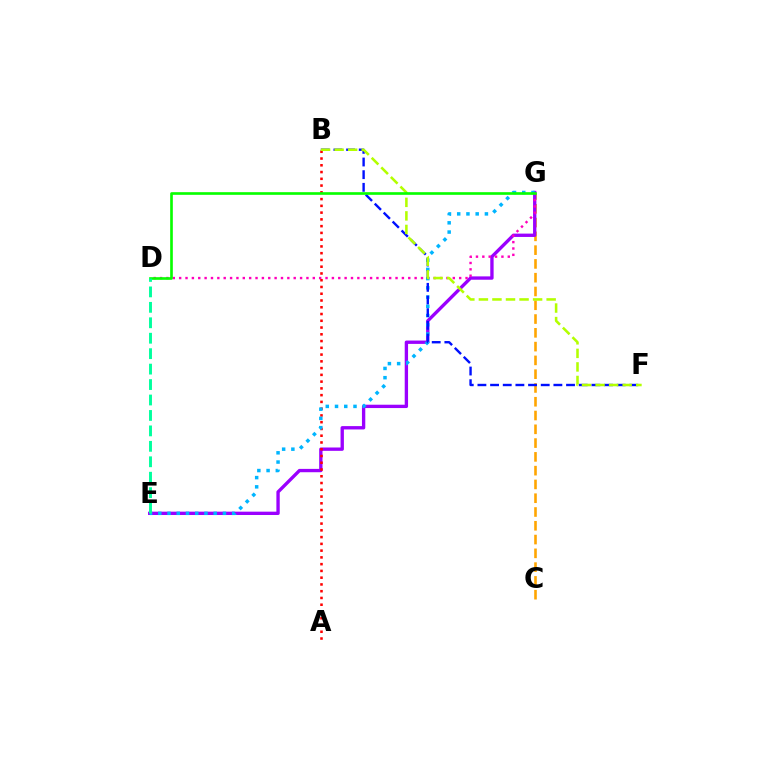{('C', 'G'): [{'color': '#ffa500', 'line_style': 'dashed', 'thickness': 1.87}], ('E', 'G'): [{'color': '#9b00ff', 'line_style': 'solid', 'thickness': 2.41}, {'color': '#00b5ff', 'line_style': 'dotted', 'thickness': 2.51}], ('D', 'G'): [{'color': '#ff00bd', 'line_style': 'dotted', 'thickness': 1.73}, {'color': '#08ff00', 'line_style': 'solid', 'thickness': 1.91}], ('A', 'B'): [{'color': '#ff0000', 'line_style': 'dotted', 'thickness': 1.84}], ('B', 'F'): [{'color': '#0010ff', 'line_style': 'dashed', 'thickness': 1.72}, {'color': '#b3ff00', 'line_style': 'dashed', 'thickness': 1.84}], ('D', 'E'): [{'color': '#00ff9d', 'line_style': 'dashed', 'thickness': 2.1}]}